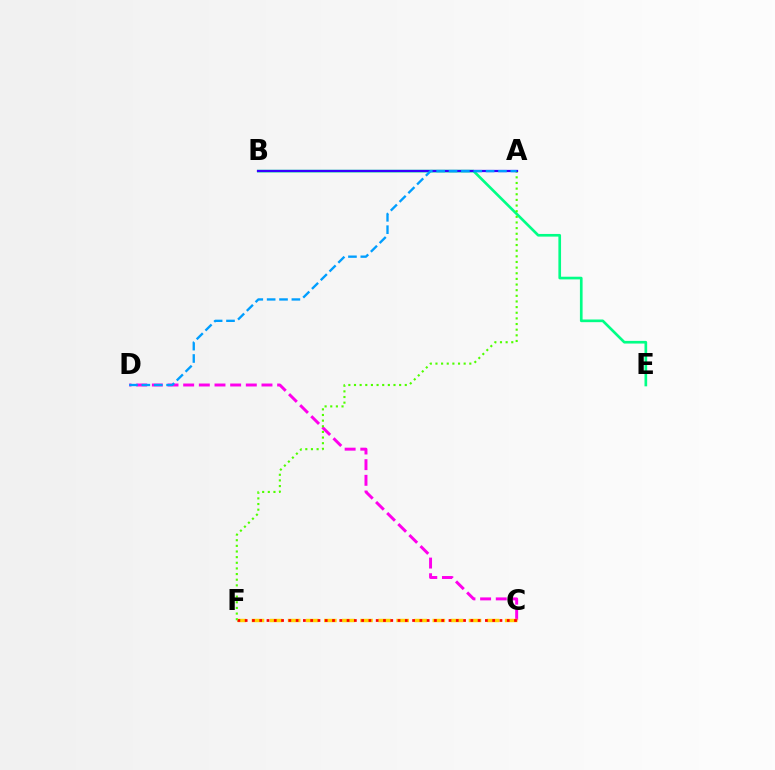{('C', 'D'): [{'color': '#ff00ed', 'line_style': 'dashed', 'thickness': 2.13}], ('C', 'F'): [{'color': '#ffd500', 'line_style': 'dashed', 'thickness': 2.46}, {'color': '#ff0000', 'line_style': 'dotted', 'thickness': 1.98}], ('B', 'E'): [{'color': '#00ff86', 'line_style': 'solid', 'thickness': 1.92}], ('A', 'F'): [{'color': '#4fff00', 'line_style': 'dotted', 'thickness': 1.53}], ('A', 'B'): [{'color': '#3700ff', 'line_style': 'solid', 'thickness': 1.62}], ('A', 'D'): [{'color': '#009eff', 'line_style': 'dashed', 'thickness': 1.68}]}